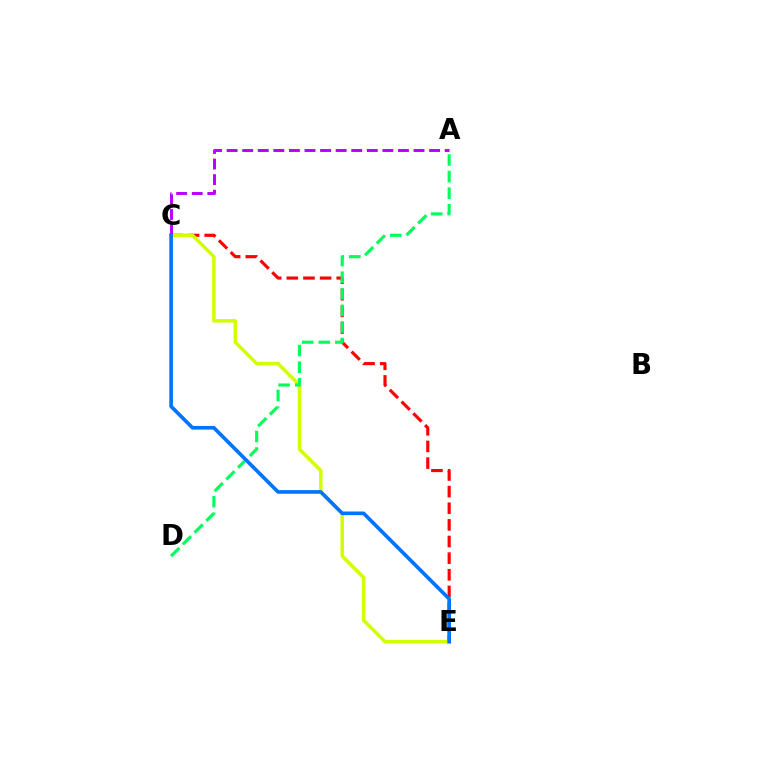{('C', 'E'): [{'color': '#ff0000', 'line_style': 'dashed', 'thickness': 2.26}, {'color': '#d1ff00', 'line_style': 'solid', 'thickness': 2.52}, {'color': '#0074ff', 'line_style': 'solid', 'thickness': 2.62}], ('A', 'D'): [{'color': '#00ff5c', 'line_style': 'dashed', 'thickness': 2.25}], ('A', 'C'): [{'color': '#b900ff', 'line_style': 'dashed', 'thickness': 2.12}]}